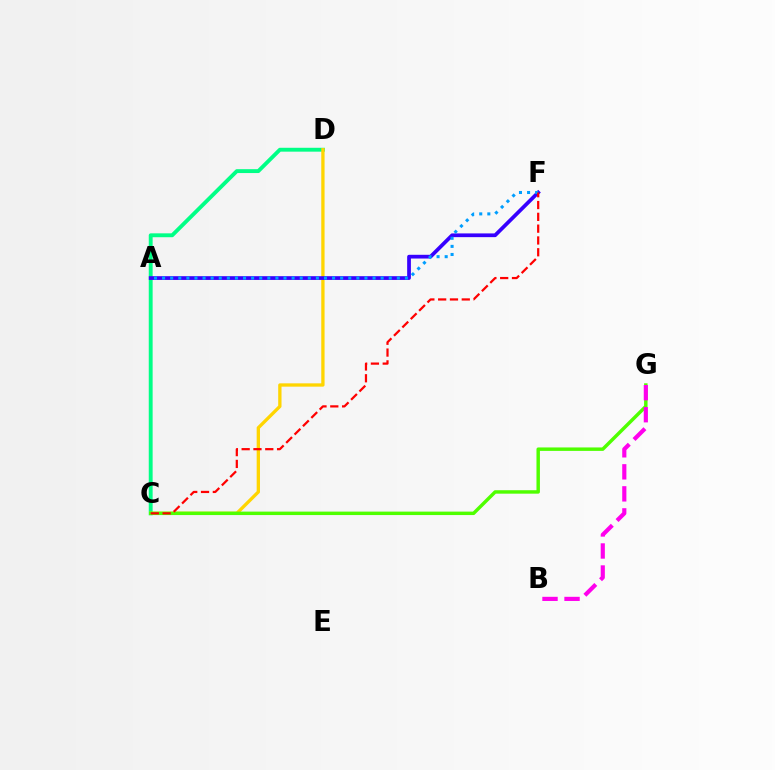{('C', 'D'): [{'color': '#00ff86', 'line_style': 'solid', 'thickness': 2.79}, {'color': '#ffd500', 'line_style': 'solid', 'thickness': 2.38}], ('C', 'G'): [{'color': '#4fff00', 'line_style': 'solid', 'thickness': 2.48}], ('A', 'F'): [{'color': '#3700ff', 'line_style': 'solid', 'thickness': 2.69}, {'color': '#009eff', 'line_style': 'dotted', 'thickness': 2.2}], ('B', 'G'): [{'color': '#ff00ed', 'line_style': 'dashed', 'thickness': 2.99}], ('C', 'F'): [{'color': '#ff0000', 'line_style': 'dashed', 'thickness': 1.6}]}